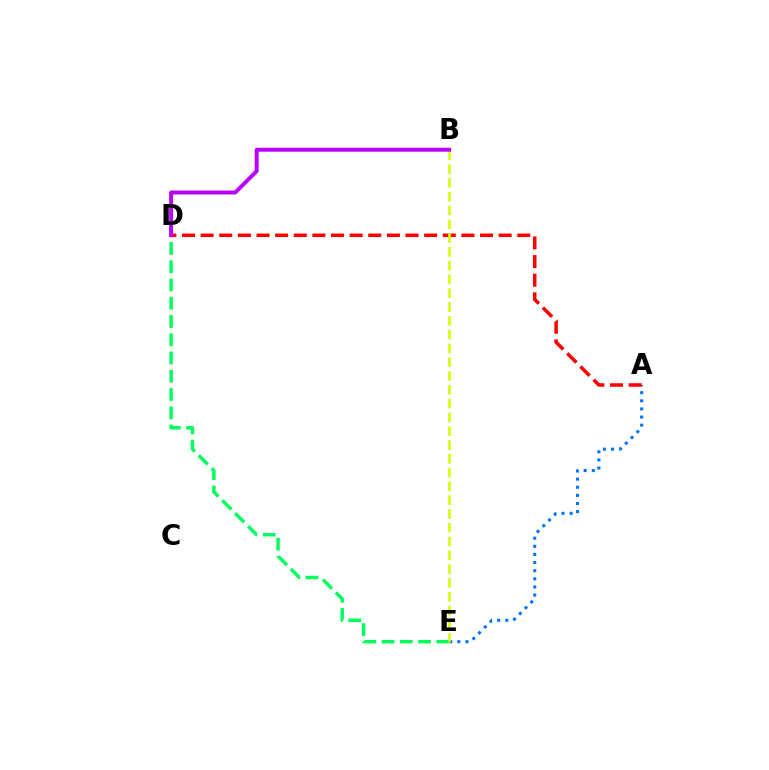{('A', 'E'): [{'color': '#0074ff', 'line_style': 'dotted', 'thickness': 2.21}], ('D', 'E'): [{'color': '#00ff5c', 'line_style': 'dashed', 'thickness': 2.48}], ('A', 'D'): [{'color': '#ff0000', 'line_style': 'dashed', 'thickness': 2.53}], ('B', 'E'): [{'color': '#d1ff00', 'line_style': 'dashed', 'thickness': 1.87}], ('B', 'D'): [{'color': '#b900ff', 'line_style': 'solid', 'thickness': 2.83}]}